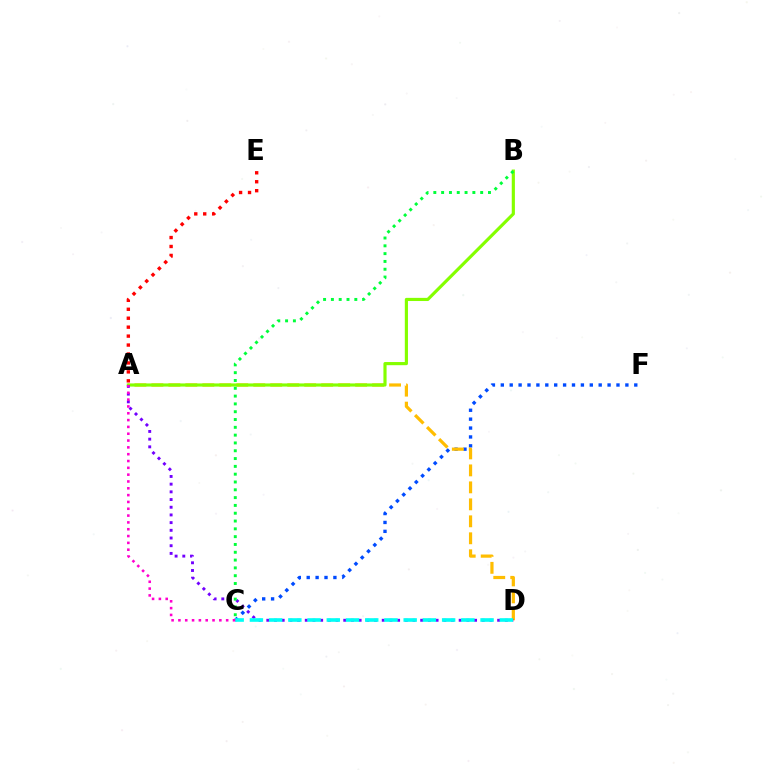{('C', 'F'): [{'color': '#004bff', 'line_style': 'dotted', 'thickness': 2.42}], ('A', 'D'): [{'color': '#ffbd00', 'line_style': 'dashed', 'thickness': 2.31}, {'color': '#7200ff', 'line_style': 'dotted', 'thickness': 2.09}], ('A', 'B'): [{'color': '#84ff00', 'line_style': 'solid', 'thickness': 2.27}], ('A', 'E'): [{'color': '#ff0000', 'line_style': 'dotted', 'thickness': 2.43}], ('C', 'D'): [{'color': '#00fff6', 'line_style': 'dashed', 'thickness': 2.61}], ('B', 'C'): [{'color': '#00ff39', 'line_style': 'dotted', 'thickness': 2.12}], ('A', 'C'): [{'color': '#ff00cf', 'line_style': 'dotted', 'thickness': 1.85}]}